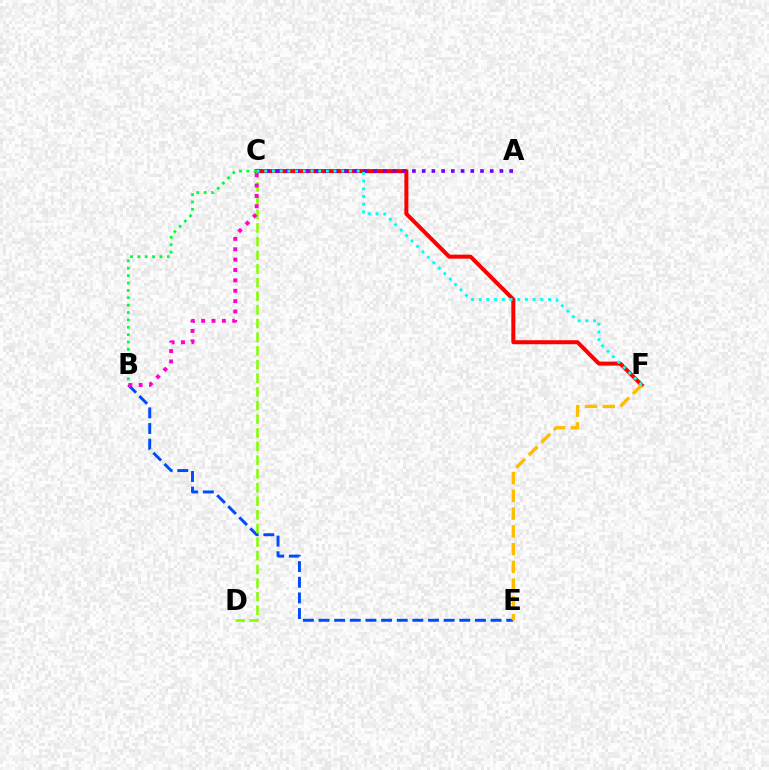{('B', 'E'): [{'color': '#004bff', 'line_style': 'dashed', 'thickness': 2.12}], ('C', 'F'): [{'color': '#ff0000', 'line_style': 'solid', 'thickness': 2.89}, {'color': '#00fff6', 'line_style': 'dotted', 'thickness': 2.09}], ('C', 'D'): [{'color': '#84ff00', 'line_style': 'dashed', 'thickness': 1.86}], ('B', 'C'): [{'color': '#ff00cf', 'line_style': 'dotted', 'thickness': 2.82}, {'color': '#00ff39', 'line_style': 'dotted', 'thickness': 2.0}], ('A', 'C'): [{'color': '#7200ff', 'line_style': 'dotted', 'thickness': 2.64}], ('E', 'F'): [{'color': '#ffbd00', 'line_style': 'dashed', 'thickness': 2.41}]}